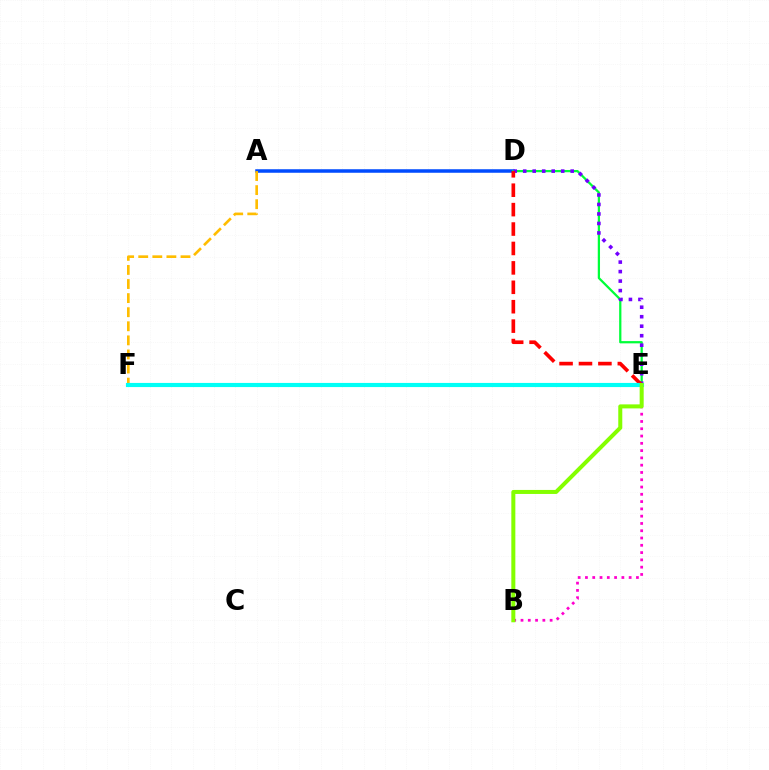{('A', 'D'): [{'color': '#004bff', 'line_style': 'solid', 'thickness': 2.53}], ('B', 'E'): [{'color': '#ff00cf', 'line_style': 'dotted', 'thickness': 1.98}, {'color': '#84ff00', 'line_style': 'solid', 'thickness': 2.89}], ('D', 'E'): [{'color': '#00ff39', 'line_style': 'solid', 'thickness': 1.62}, {'color': '#7200ff', 'line_style': 'dotted', 'thickness': 2.58}, {'color': '#ff0000', 'line_style': 'dashed', 'thickness': 2.64}], ('A', 'F'): [{'color': '#ffbd00', 'line_style': 'dashed', 'thickness': 1.91}], ('E', 'F'): [{'color': '#00fff6', 'line_style': 'solid', 'thickness': 2.98}]}